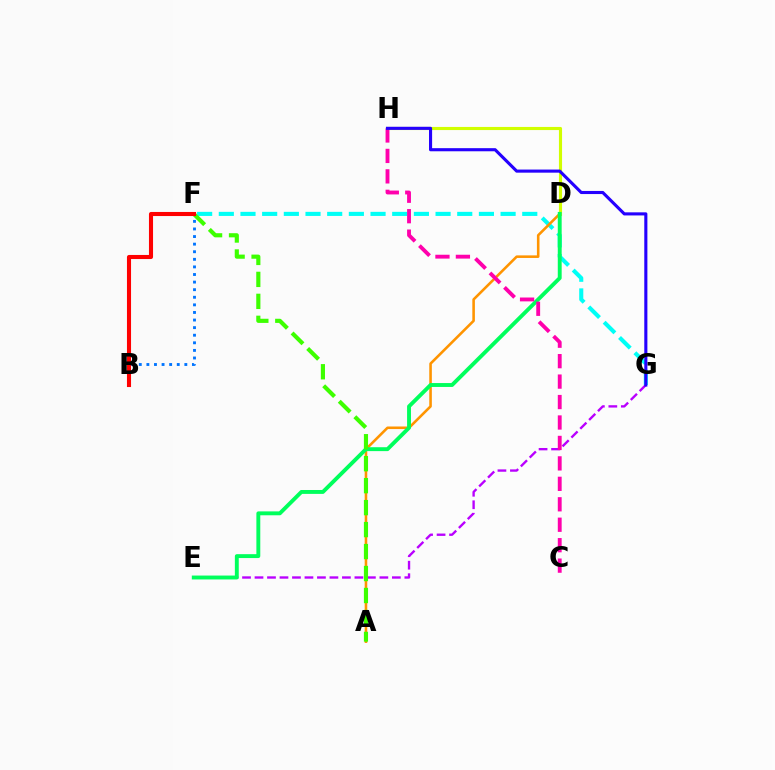{('E', 'G'): [{'color': '#b900ff', 'line_style': 'dashed', 'thickness': 1.7}], ('B', 'F'): [{'color': '#0074ff', 'line_style': 'dotted', 'thickness': 2.06}, {'color': '#ff0000', 'line_style': 'solid', 'thickness': 2.94}], ('D', 'H'): [{'color': '#d1ff00', 'line_style': 'solid', 'thickness': 2.25}], ('F', 'G'): [{'color': '#00fff6', 'line_style': 'dashed', 'thickness': 2.94}], ('A', 'D'): [{'color': '#ff9400', 'line_style': 'solid', 'thickness': 1.86}], ('D', 'E'): [{'color': '#00ff5c', 'line_style': 'solid', 'thickness': 2.8}], ('A', 'F'): [{'color': '#3dff00', 'line_style': 'dashed', 'thickness': 2.98}], ('C', 'H'): [{'color': '#ff00ac', 'line_style': 'dashed', 'thickness': 2.78}], ('G', 'H'): [{'color': '#2500ff', 'line_style': 'solid', 'thickness': 2.24}]}